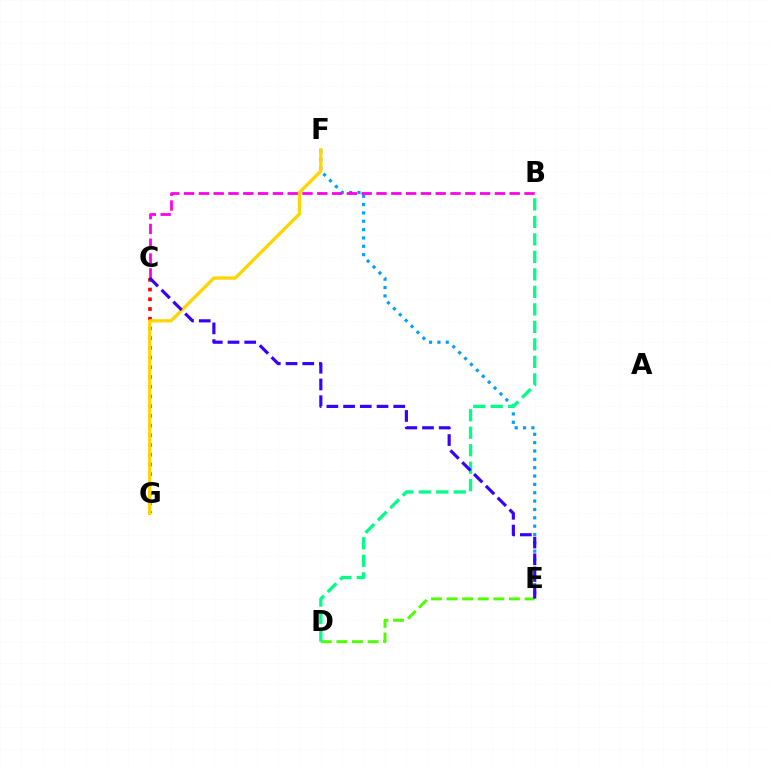{('C', 'G'): [{'color': '#ff0000', 'line_style': 'dotted', 'thickness': 2.64}], ('D', 'E'): [{'color': '#4fff00', 'line_style': 'dashed', 'thickness': 2.12}], ('E', 'F'): [{'color': '#009eff', 'line_style': 'dotted', 'thickness': 2.27}], ('B', 'D'): [{'color': '#00ff86', 'line_style': 'dashed', 'thickness': 2.38}], ('F', 'G'): [{'color': '#ffd500', 'line_style': 'solid', 'thickness': 2.37}], ('B', 'C'): [{'color': '#ff00ed', 'line_style': 'dashed', 'thickness': 2.01}], ('C', 'E'): [{'color': '#3700ff', 'line_style': 'dashed', 'thickness': 2.27}]}